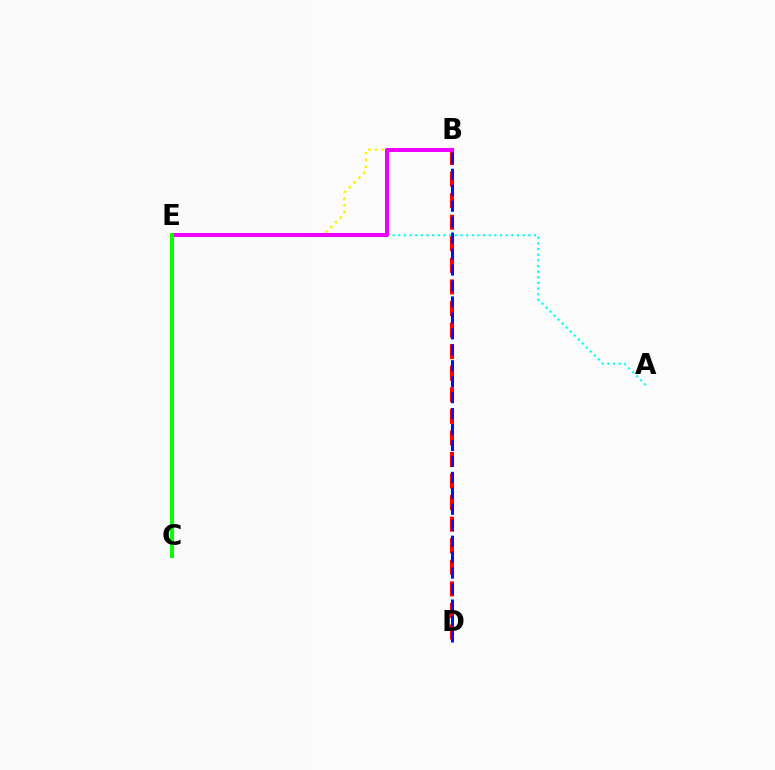{('A', 'E'): [{'color': '#00fff6', 'line_style': 'dotted', 'thickness': 1.54}], ('B', 'D'): [{'color': '#ff0000', 'line_style': 'dashed', 'thickness': 2.93}, {'color': '#0010ff', 'line_style': 'dashed', 'thickness': 2.17}], ('B', 'E'): [{'color': '#fcf500', 'line_style': 'dotted', 'thickness': 1.84}, {'color': '#ee00ff', 'line_style': 'solid', 'thickness': 2.9}], ('C', 'E'): [{'color': '#08ff00', 'line_style': 'solid', 'thickness': 2.88}]}